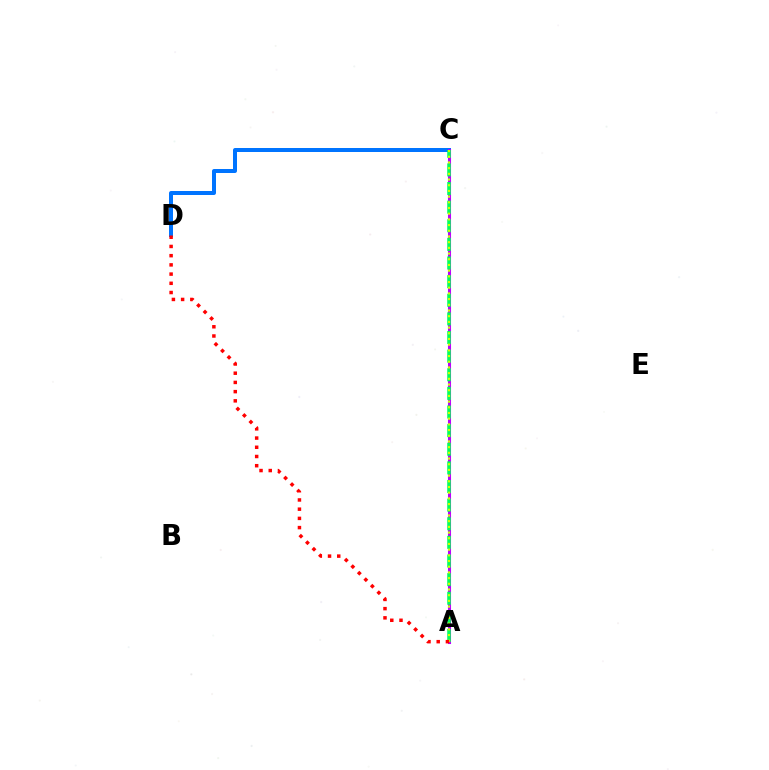{('C', 'D'): [{'color': '#0074ff', 'line_style': 'solid', 'thickness': 2.87}], ('A', 'C'): [{'color': '#b900ff', 'line_style': 'solid', 'thickness': 2.2}, {'color': '#00ff5c', 'line_style': 'dashed', 'thickness': 2.53}, {'color': '#d1ff00', 'line_style': 'dotted', 'thickness': 1.55}], ('A', 'D'): [{'color': '#ff0000', 'line_style': 'dotted', 'thickness': 2.5}]}